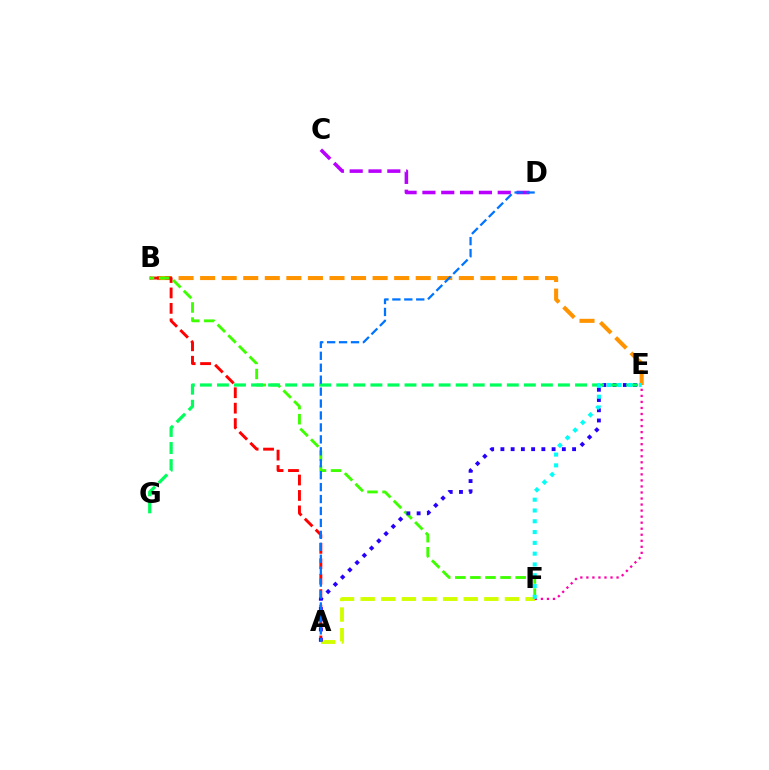{('B', 'E'): [{'color': '#ff9400', 'line_style': 'dashed', 'thickness': 2.93}], ('A', 'B'): [{'color': '#ff0000', 'line_style': 'dashed', 'thickness': 2.1}], ('C', 'D'): [{'color': '#b900ff', 'line_style': 'dashed', 'thickness': 2.56}], ('B', 'F'): [{'color': '#3dff00', 'line_style': 'dashed', 'thickness': 2.05}], ('A', 'F'): [{'color': '#d1ff00', 'line_style': 'dashed', 'thickness': 2.8}], ('A', 'E'): [{'color': '#2500ff', 'line_style': 'dotted', 'thickness': 2.78}], ('E', 'F'): [{'color': '#ff00ac', 'line_style': 'dotted', 'thickness': 1.64}, {'color': '#00fff6', 'line_style': 'dotted', 'thickness': 2.93}], ('E', 'G'): [{'color': '#00ff5c', 'line_style': 'dashed', 'thickness': 2.32}], ('A', 'D'): [{'color': '#0074ff', 'line_style': 'dashed', 'thickness': 1.62}]}